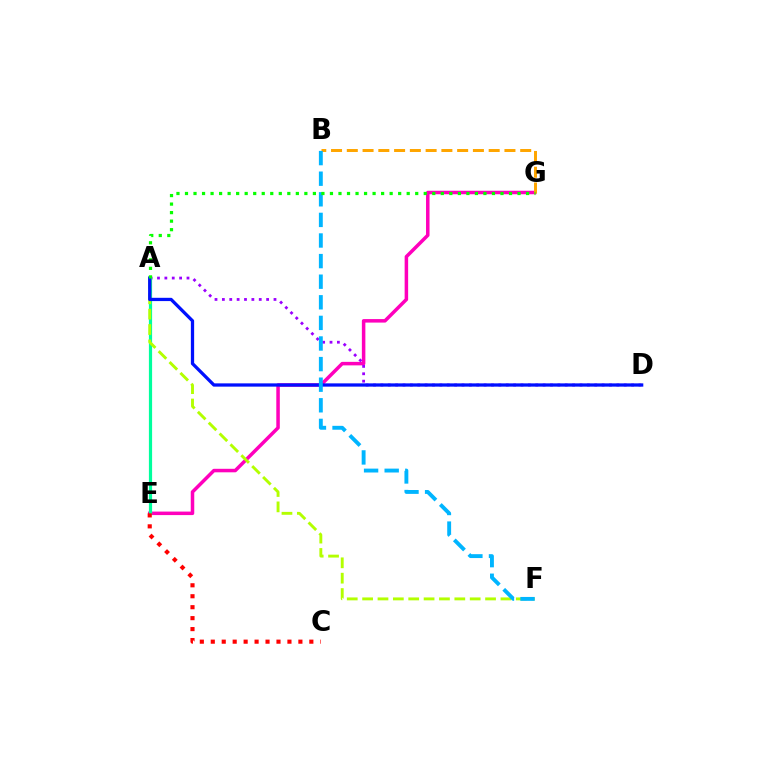{('E', 'G'): [{'color': '#ff00bd', 'line_style': 'solid', 'thickness': 2.52}], ('A', 'D'): [{'color': '#9b00ff', 'line_style': 'dotted', 'thickness': 2.0}, {'color': '#0010ff', 'line_style': 'solid', 'thickness': 2.36}], ('A', 'E'): [{'color': '#00ff9d', 'line_style': 'solid', 'thickness': 2.31}], ('A', 'F'): [{'color': '#b3ff00', 'line_style': 'dashed', 'thickness': 2.09}], ('C', 'E'): [{'color': '#ff0000', 'line_style': 'dotted', 'thickness': 2.98}], ('B', 'G'): [{'color': '#ffa500', 'line_style': 'dashed', 'thickness': 2.14}], ('B', 'F'): [{'color': '#00b5ff', 'line_style': 'dashed', 'thickness': 2.8}], ('A', 'G'): [{'color': '#08ff00', 'line_style': 'dotted', 'thickness': 2.32}]}